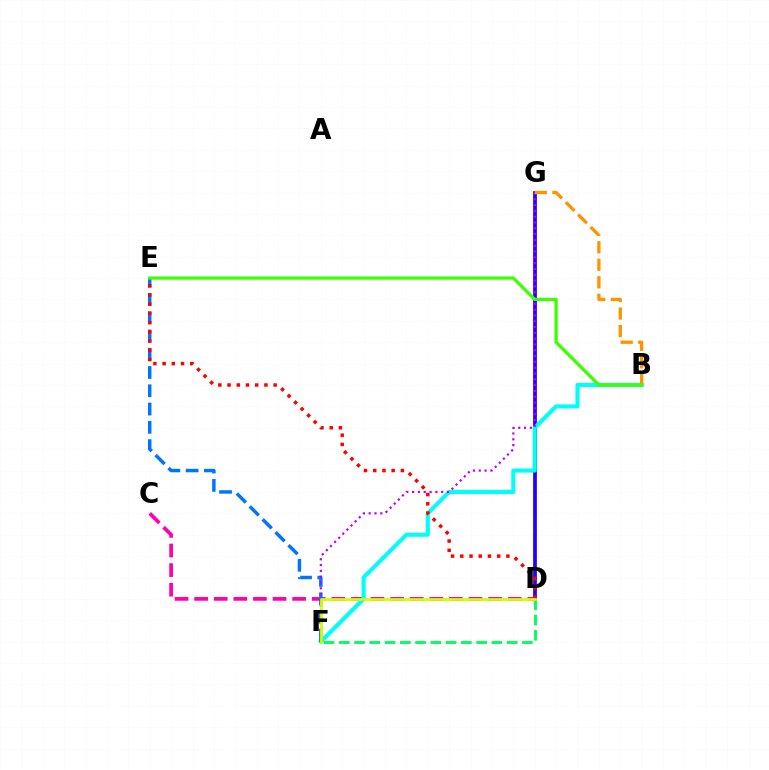{('D', 'G'): [{'color': '#2500ff', 'line_style': 'solid', 'thickness': 2.7}], ('C', 'D'): [{'color': '#ff00ac', 'line_style': 'dashed', 'thickness': 2.66}], ('B', 'F'): [{'color': '#00fff6', 'line_style': 'solid', 'thickness': 2.95}], ('E', 'F'): [{'color': '#0074ff', 'line_style': 'dashed', 'thickness': 2.48}], ('F', 'G'): [{'color': '#b900ff', 'line_style': 'dotted', 'thickness': 1.58}], ('D', 'E'): [{'color': '#ff0000', 'line_style': 'dotted', 'thickness': 2.51}], ('D', 'F'): [{'color': '#00ff5c', 'line_style': 'dashed', 'thickness': 2.07}, {'color': '#d1ff00', 'line_style': 'solid', 'thickness': 1.98}], ('B', 'G'): [{'color': '#ff9400', 'line_style': 'dashed', 'thickness': 2.38}], ('B', 'E'): [{'color': '#3dff00', 'line_style': 'solid', 'thickness': 2.33}]}